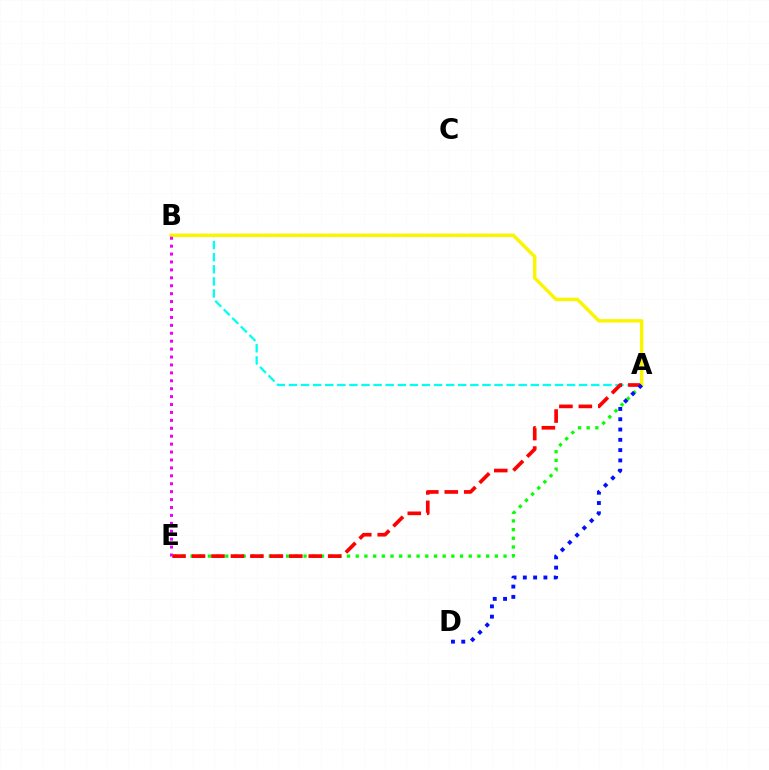{('A', 'B'): [{'color': '#00fff6', 'line_style': 'dashed', 'thickness': 1.64}, {'color': '#fcf500', 'line_style': 'solid', 'thickness': 2.47}], ('A', 'E'): [{'color': '#08ff00', 'line_style': 'dotted', 'thickness': 2.36}, {'color': '#ff0000', 'line_style': 'dashed', 'thickness': 2.64}], ('B', 'E'): [{'color': '#ee00ff', 'line_style': 'dotted', 'thickness': 2.15}], ('A', 'D'): [{'color': '#0010ff', 'line_style': 'dotted', 'thickness': 2.8}]}